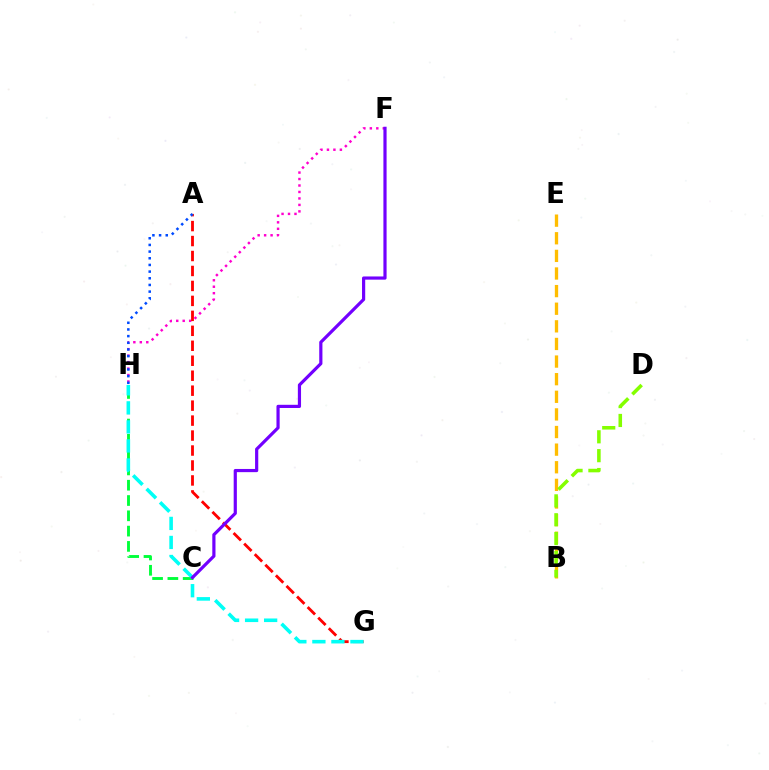{('F', 'H'): [{'color': '#ff00cf', 'line_style': 'dotted', 'thickness': 1.76}], ('A', 'G'): [{'color': '#ff0000', 'line_style': 'dashed', 'thickness': 2.03}], ('B', 'E'): [{'color': '#ffbd00', 'line_style': 'dashed', 'thickness': 2.39}], ('C', 'H'): [{'color': '#00ff39', 'line_style': 'dashed', 'thickness': 2.08}], ('A', 'H'): [{'color': '#004bff', 'line_style': 'dotted', 'thickness': 1.81}], ('G', 'H'): [{'color': '#00fff6', 'line_style': 'dashed', 'thickness': 2.59}], ('B', 'D'): [{'color': '#84ff00', 'line_style': 'dashed', 'thickness': 2.56}], ('C', 'F'): [{'color': '#7200ff', 'line_style': 'solid', 'thickness': 2.3}]}